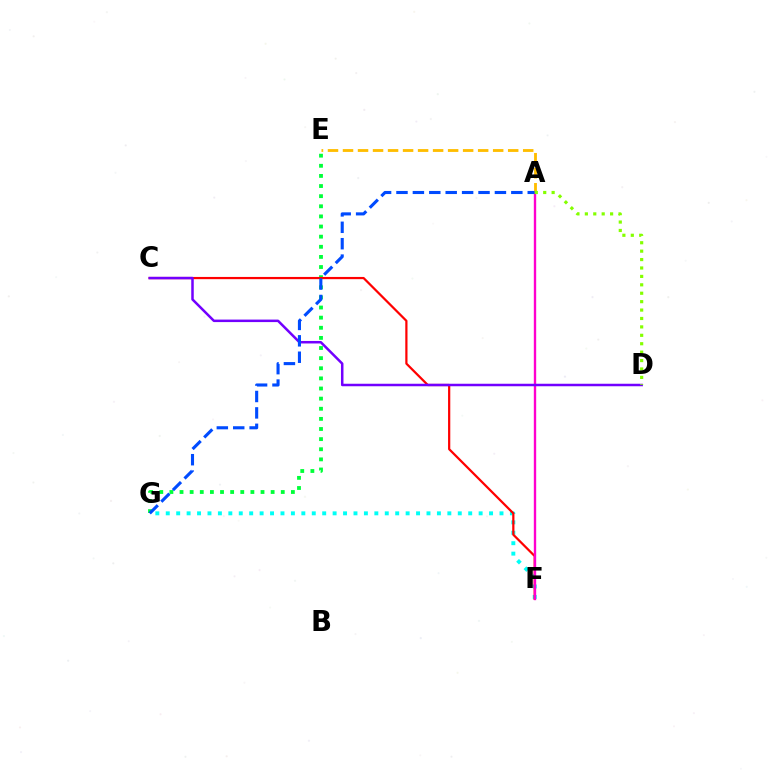{('F', 'G'): [{'color': '#00fff6', 'line_style': 'dotted', 'thickness': 2.83}], ('E', 'G'): [{'color': '#00ff39', 'line_style': 'dotted', 'thickness': 2.75}], ('A', 'E'): [{'color': '#ffbd00', 'line_style': 'dashed', 'thickness': 2.04}], ('C', 'F'): [{'color': '#ff0000', 'line_style': 'solid', 'thickness': 1.6}], ('A', 'F'): [{'color': '#ff00cf', 'line_style': 'solid', 'thickness': 1.7}], ('C', 'D'): [{'color': '#7200ff', 'line_style': 'solid', 'thickness': 1.8}], ('A', 'G'): [{'color': '#004bff', 'line_style': 'dashed', 'thickness': 2.23}], ('A', 'D'): [{'color': '#84ff00', 'line_style': 'dotted', 'thickness': 2.29}]}